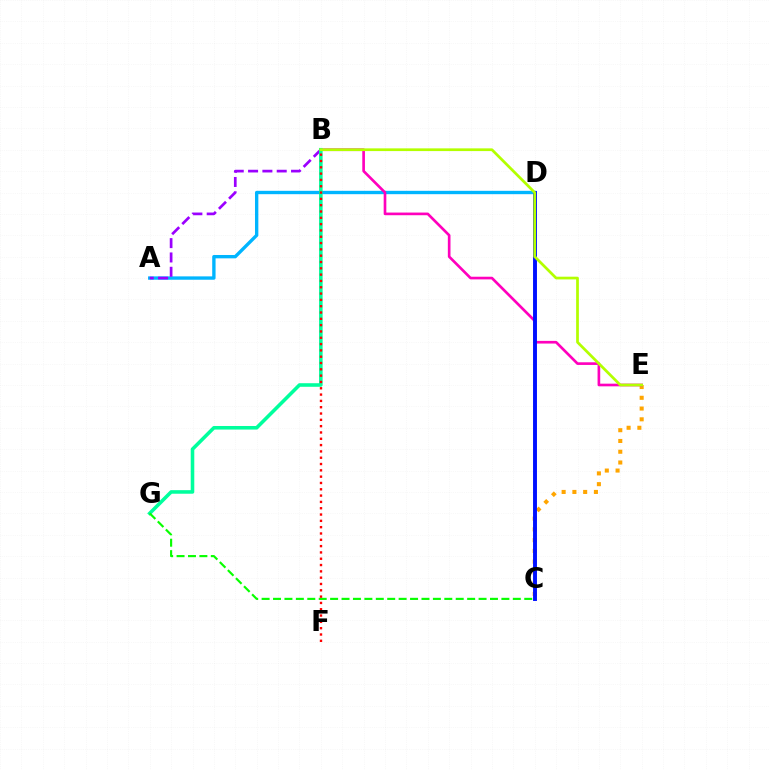{('C', 'E'): [{'color': '#ffa500', 'line_style': 'dotted', 'thickness': 2.92}], ('A', 'D'): [{'color': '#00b5ff', 'line_style': 'solid', 'thickness': 2.42}], ('B', 'E'): [{'color': '#ff00bd', 'line_style': 'solid', 'thickness': 1.92}, {'color': '#b3ff00', 'line_style': 'solid', 'thickness': 1.96}], ('C', 'D'): [{'color': '#0010ff', 'line_style': 'solid', 'thickness': 2.82}], ('A', 'B'): [{'color': '#9b00ff', 'line_style': 'dashed', 'thickness': 1.95}], ('B', 'G'): [{'color': '#00ff9d', 'line_style': 'solid', 'thickness': 2.57}], ('C', 'G'): [{'color': '#08ff00', 'line_style': 'dashed', 'thickness': 1.55}], ('B', 'F'): [{'color': '#ff0000', 'line_style': 'dotted', 'thickness': 1.72}]}